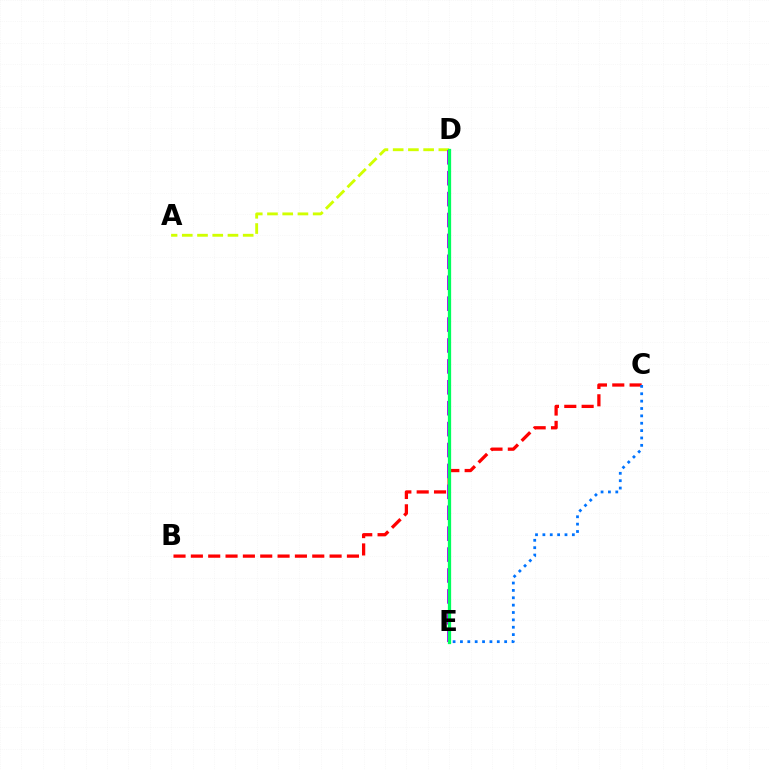{('A', 'D'): [{'color': '#d1ff00', 'line_style': 'dashed', 'thickness': 2.07}], ('B', 'C'): [{'color': '#ff0000', 'line_style': 'dashed', 'thickness': 2.36}], ('D', 'E'): [{'color': '#b900ff', 'line_style': 'dashed', 'thickness': 2.84}, {'color': '#00ff5c', 'line_style': 'solid', 'thickness': 2.35}], ('C', 'E'): [{'color': '#0074ff', 'line_style': 'dotted', 'thickness': 2.0}]}